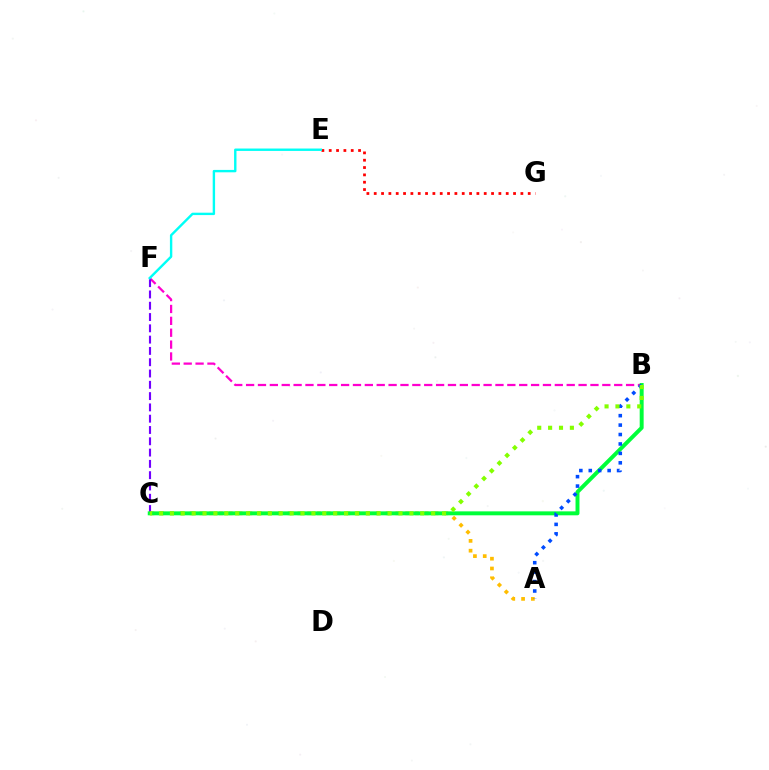{('E', 'G'): [{'color': '#ff0000', 'line_style': 'dotted', 'thickness': 1.99}], ('B', 'F'): [{'color': '#ff00cf', 'line_style': 'dashed', 'thickness': 1.61}], ('C', 'F'): [{'color': '#7200ff', 'line_style': 'dashed', 'thickness': 1.53}], ('E', 'F'): [{'color': '#00fff6', 'line_style': 'solid', 'thickness': 1.73}], ('A', 'C'): [{'color': '#ffbd00', 'line_style': 'dotted', 'thickness': 2.66}], ('B', 'C'): [{'color': '#00ff39', 'line_style': 'solid', 'thickness': 2.84}, {'color': '#84ff00', 'line_style': 'dotted', 'thickness': 2.96}], ('A', 'B'): [{'color': '#004bff', 'line_style': 'dotted', 'thickness': 2.56}]}